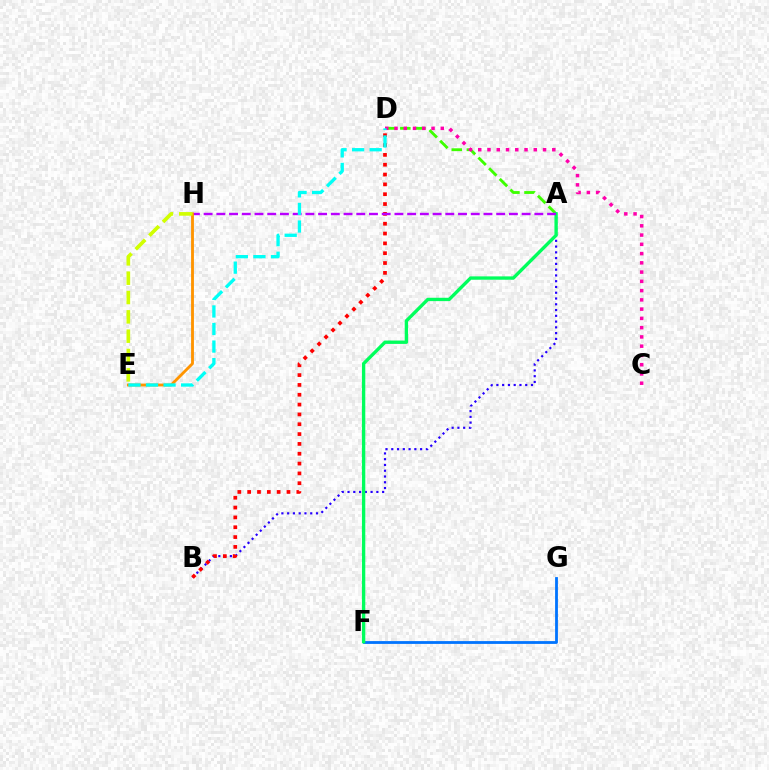{('A', 'D'): [{'color': '#3dff00', 'line_style': 'dashed', 'thickness': 2.05}], ('A', 'B'): [{'color': '#2500ff', 'line_style': 'dotted', 'thickness': 1.57}], ('B', 'D'): [{'color': '#ff0000', 'line_style': 'dotted', 'thickness': 2.67}], ('F', 'G'): [{'color': '#0074ff', 'line_style': 'solid', 'thickness': 2.01}], ('A', 'F'): [{'color': '#00ff5c', 'line_style': 'solid', 'thickness': 2.41}], ('C', 'D'): [{'color': '#ff00ac', 'line_style': 'dotted', 'thickness': 2.52}], ('A', 'H'): [{'color': '#b900ff', 'line_style': 'dashed', 'thickness': 1.73}], ('E', 'H'): [{'color': '#ff9400', 'line_style': 'solid', 'thickness': 2.05}, {'color': '#d1ff00', 'line_style': 'dashed', 'thickness': 2.63}], ('D', 'E'): [{'color': '#00fff6', 'line_style': 'dashed', 'thickness': 2.38}]}